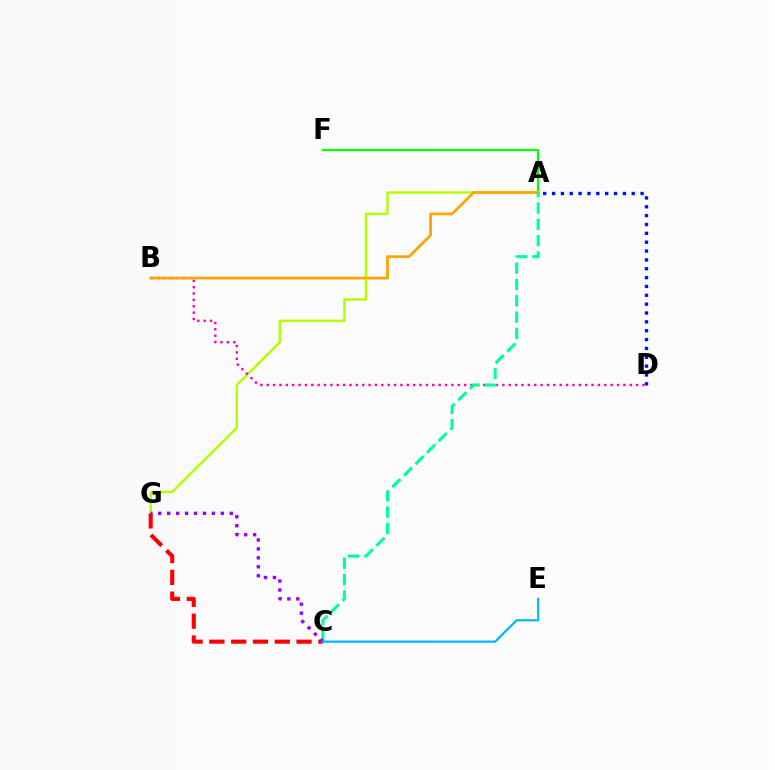{('A', 'F'): [{'color': '#08ff00', 'line_style': 'solid', 'thickness': 1.57}], ('A', 'G'): [{'color': '#b3ff00', 'line_style': 'solid', 'thickness': 1.76}], ('B', 'D'): [{'color': '#ff00bd', 'line_style': 'dotted', 'thickness': 1.73}], ('A', 'B'): [{'color': '#ffa500', 'line_style': 'solid', 'thickness': 1.98}], ('A', 'C'): [{'color': '#00ff9d', 'line_style': 'dashed', 'thickness': 2.22}], ('C', 'G'): [{'color': '#ff0000', 'line_style': 'dashed', 'thickness': 2.96}, {'color': '#9b00ff', 'line_style': 'dotted', 'thickness': 2.43}], ('A', 'D'): [{'color': '#0010ff', 'line_style': 'dotted', 'thickness': 2.41}], ('C', 'E'): [{'color': '#00b5ff', 'line_style': 'solid', 'thickness': 1.57}]}